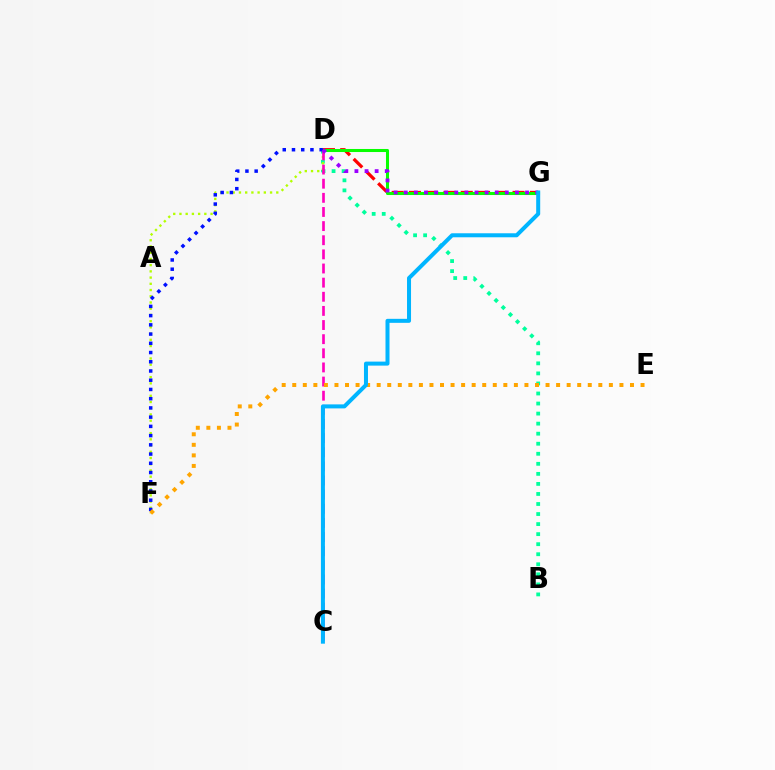{('D', 'G'): [{'color': '#ff0000', 'line_style': 'dashed', 'thickness': 2.35}, {'color': '#08ff00', 'line_style': 'solid', 'thickness': 2.2}, {'color': '#9b00ff', 'line_style': 'dotted', 'thickness': 2.75}], ('B', 'D'): [{'color': '#00ff9d', 'line_style': 'dotted', 'thickness': 2.73}], ('D', 'F'): [{'color': '#b3ff00', 'line_style': 'dotted', 'thickness': 1.69}, {'color': '#0010ff', 'line_style': 'dotted', 'thickness': 2.51}], ('C', 'D'): [{'color': '#ff00bd', 'line_style': 'dashed', 'thickness': 1.92}], ('E', 'F'): [{'color': '#ffa500', 'line_style': 'dotted', 'thickness': 2.87}], ('C', 'G'): [{'color': '#00b5ff', 'line_style': 'solid', 'thickness': 2.89}]}